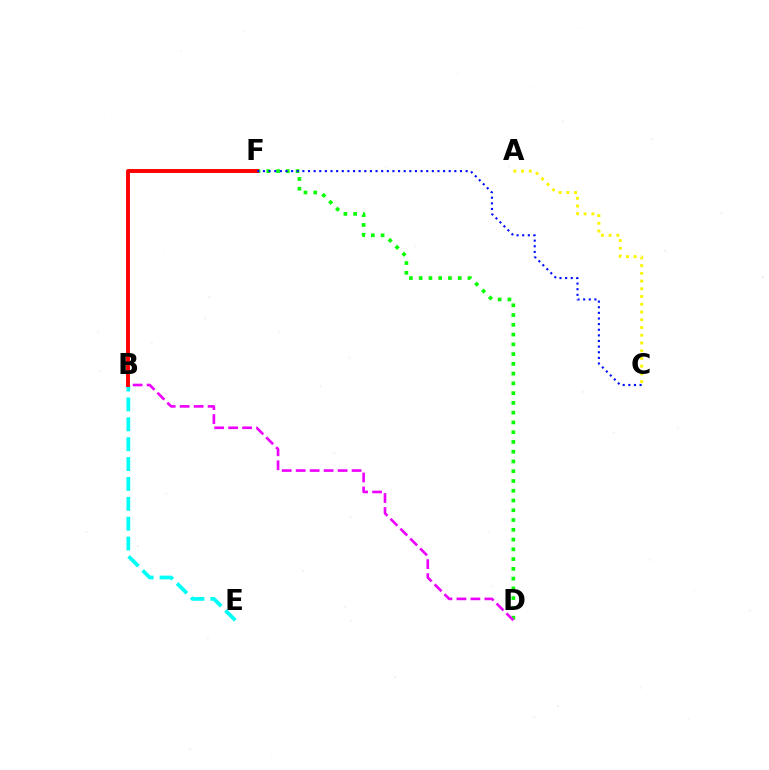{('D', 'F'): [{'color': '#08ff00', 'line_style': 'dotted', 'thickness': 2.65}], ('B', 'D'): [{'color': '#ee00ff', 'line_style': 'dashed', 'thickness': 1.9}], ('B', 'E'): [{'color': '#00fff6', 'line_style': 'dashed', 'thickness': 2.7}], ('B', 'F'): [{'color': '#ff0000', 'line_style': 'solid', 'thickness': 2.81}], ('A', 'C'): [{'color': '#fcf500', 'line_style': 'dotted', 'thickness': 2.1}], ('C', 'F'): [{'color': '#0010ff', 'line_style': 'dotted', 'thickness': 1.53}]}